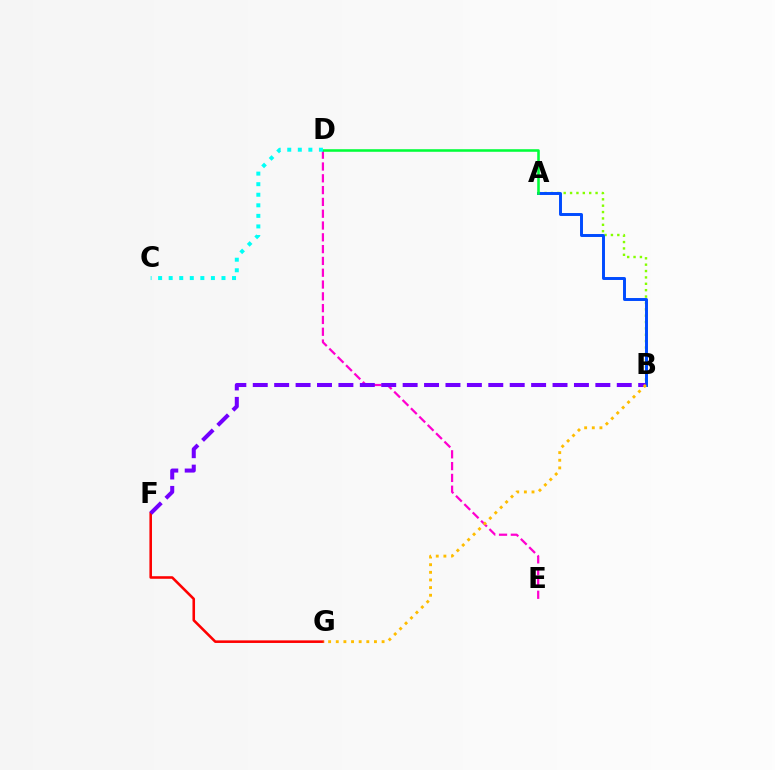{('D', 'E'): [{'color': '#ff00cf', 'line_style': 'dashed', 'thickness': 1.6}], ('A', 'B'): [{'color': '#84ff00', 'line_style': 'dotted', 'thickness': 1.73}, {'color': '#004bff', 'line_style': 'solid', 'thickness': 2.12}], ('A', 'D'): [{'color': '#00ff39', 'line_style': 'solid', 'thickness': 1.84}], ('C', 'D'): [{'color': '#00fff6', 'line_style': 'dotted', 'thickness': 2.87}], ('F', 'G'): [{'color': '#ff0000', 'line_style': 'solid', 'thickness': 1.85}], ('B', 'F'): [{'color': '#7200ff', 'line_style': 'dashed', 'thickness': 2.91}], ('B', 'G'): [{'color': '#ffbd00', 'line_style': 'dotted', 'thickness': 2.08}]}